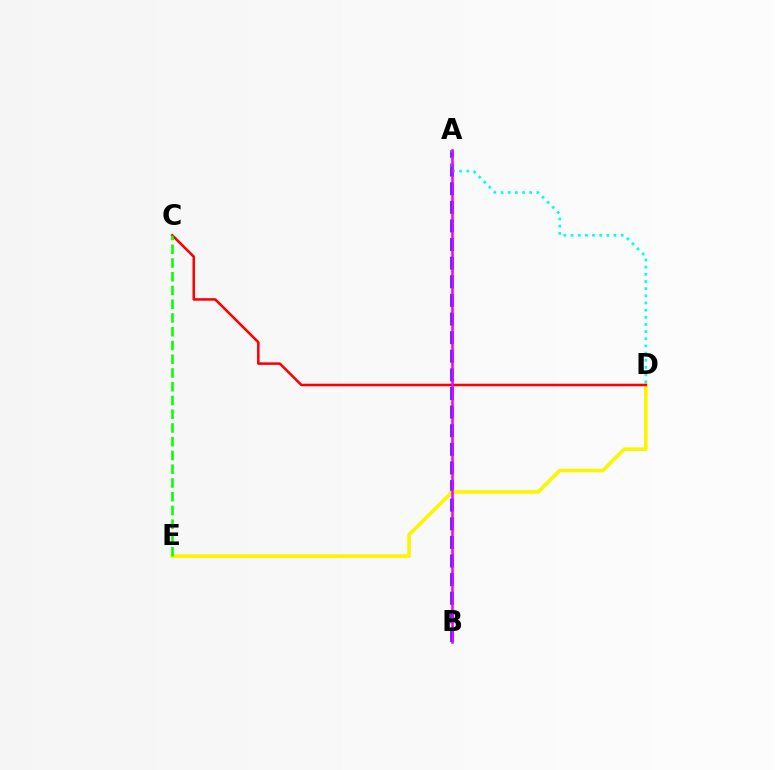{('A', 'B'): [{'color': '#0010ff', 'line_style': 'dashed', 'thickness': 2.53}, {'color': '#ee00ff', 'line_style': 'solid', 'thickness': 1.81}], ('D', 'E'): [{'color': '#fcf500', 'line_style': 'solid', 'thickness': 2.61}], ('C', 'D'): [{'color': '#ff0000', 'line_style': 'solid', 'thickness': 1.83}], ('A', 'D'): [{'color': '#00fff6', 'line_style': 'dotted', 'thickness': 1.95}], ('C', 'E'): [{'color': '#08ff00', 'line_style': 'dashed', 'thickness': 1.87}]}